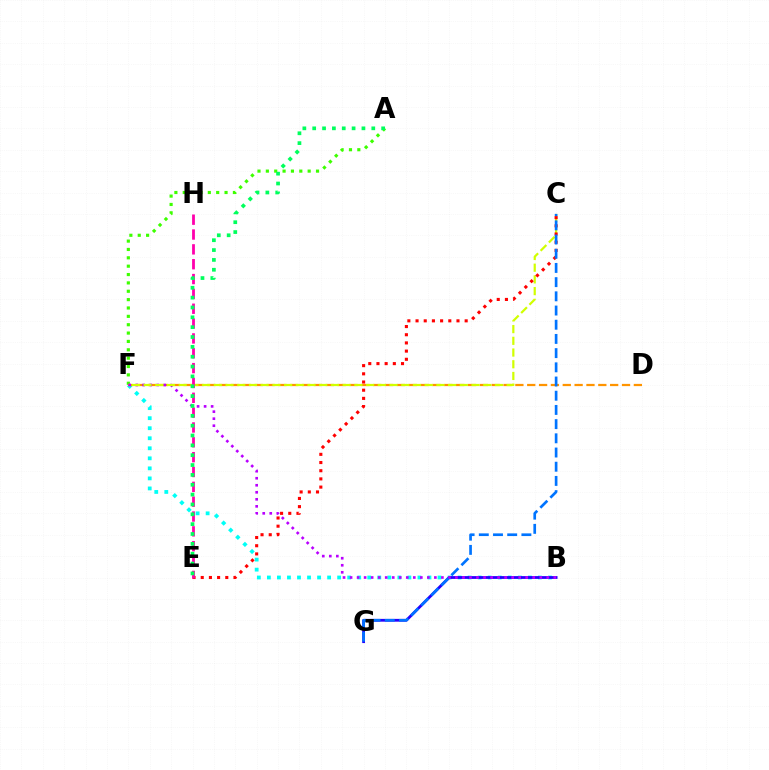{('B', 'F'): [{'color': '#00fff6', 'line_style': 'dotted', 'thickness': 2.73}, {'color': '#b900ff', 'line_style': 'dotted', 'thickness': 1.91}], ('A', 'F'): [{'color': '#3dff00', 'line_style': 'dotted', 'thickness': 2.27}], ('B', 'G'): [{'color': '#2500ff', 'line_style': 'solid', 'thickness': 2.01}], ('D', 'F'): [{'color': '#ff9400', 'line_style': 'dashed', 'thickness': 1.61}], ('C', 'F'): [{'color': '#d1ff00', 'line_style': 'dashed', 'thickness': 1.59}], ('C', 'E'): [{'color': '#ff0000', 'line_style': 'dotted', 'thickness': 2.22}], ('C', 'G'): [{'color': '#0074ff', 'line_style': 'dashed', 'thickness': 1.93}], ('E', 'H'): [{'color': '#ff00ac', 'line_style': 'dashed', 'thickness': 2.02}], ('A', 'E'): [{'color': '#00ff5c', 'line_style': 'dotted', 'thickness': 2.68}]}